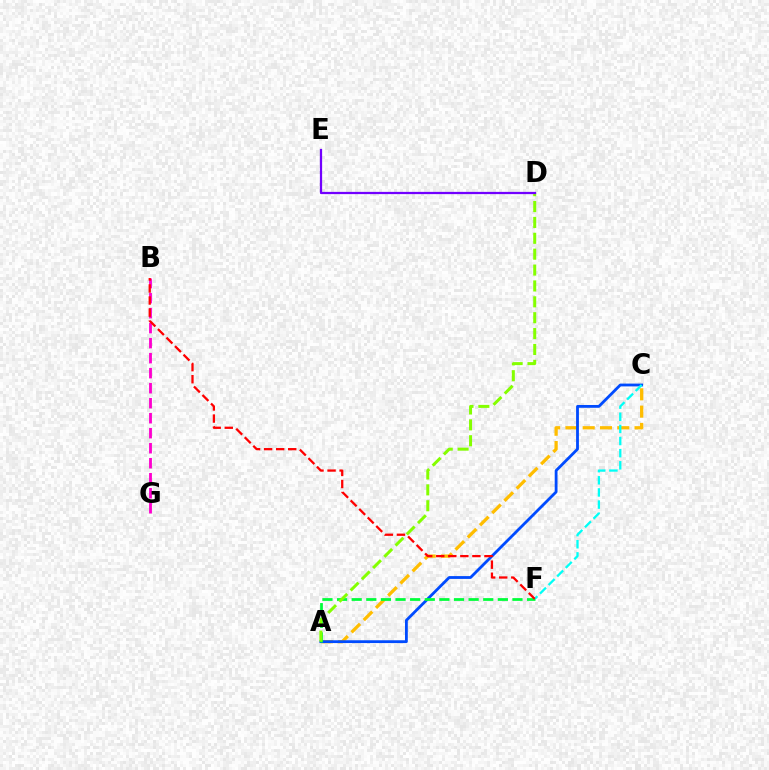{('A', 'C'): [{'color': '#ffbd00', 'line_style': 'dashed', 'thickness': 2.35}, {'color': '#004bff', 'line_style': 'solid', 'thickness': 2.02}], ('A', 'F'): [{'color': '#00ff39', 'line_style': 'dashed', 'thickness': 1.99}], ('B', 'G'): [{'color': '#ff00cf', 'line_style': 'dashed', 'thickness': 2.04}], ('A', 'D'): [{'color': '#84ff00', 'line_style': 'dashed', 'thickness': 2.16}], ('C', 'F'): [{'color': '#00fff6', 'line_style': 'dashed', 'thickness': 1.65}], ('B', 'F'): [{'color': '#ff0000', 'line_style': 'dashed', 'thickness': 1.64}], ('D', 'E'): [{'color': '#7200ff', 'line_style': 'solid', 'thickness': 1.61}]}